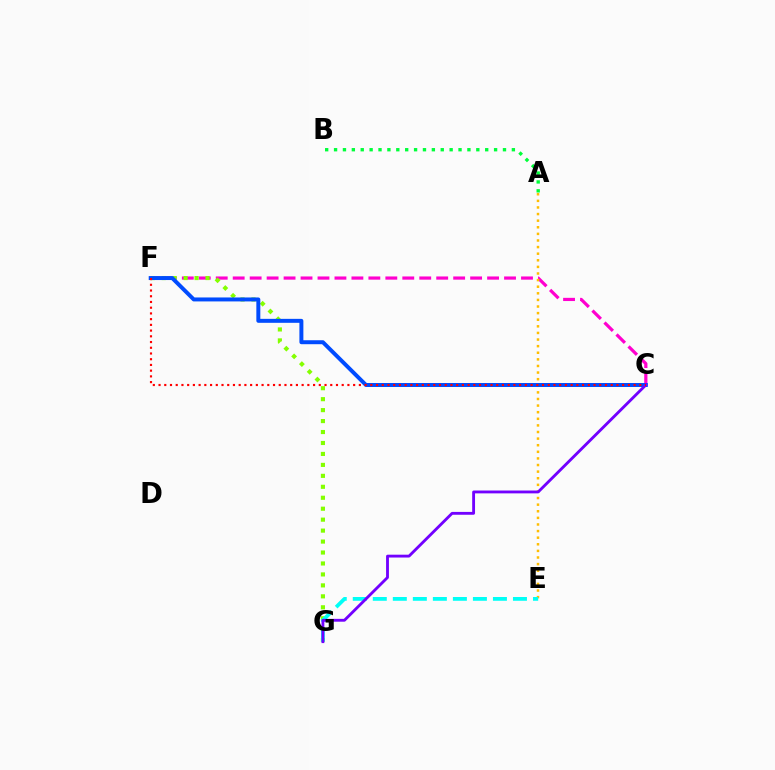{('C', 'F'): [{'color': '#ff00cf', 'line_style': 'dashed', 'thickness': 2.3}, {'color': '#004bff', 'line_style': 'solid', 'thickness': 2.86}, {'color': '#ff0000', 'line_style': 'dotted', 'thickness': 1.56}], ('A', 'E'): [{'color': '#ffbd00', 'line_style': 'dotted', 'thickness': 1.79}], ('F', 'G'): [{'color': '#84ff00', 'line_style': 'dotted', 'thickness': 2.98}], ('E', 'G'): [{'color': '#00fff6', 'line_style': 'dashed', 'thickness': 2.72}], ('C', 'G'): [{'color': '#7200ff', 'line_style': 'solid', 'thickness': 2.05}], ('A', 'B'): [{'color': '#00ff39', 'line_style': 'dotted', 'thickness': 2.42}]}